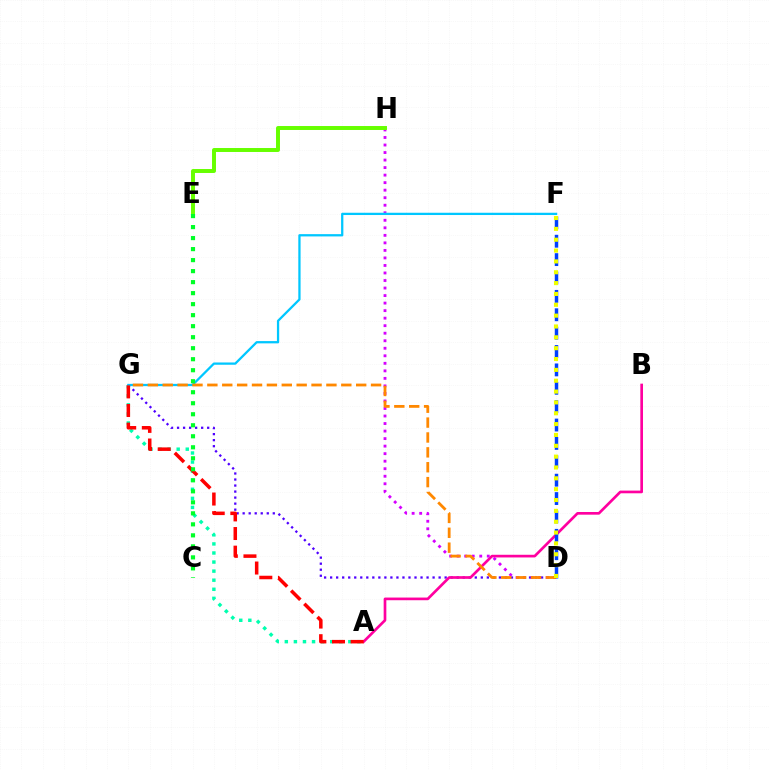{('D', 'G'): [{'color': '#4f00ff', 'line_style': 'dotted', 'thickness': 1.64}, {'color': '#ff8800', 'line_style': 'dashed', 'thickness': 2.02}], ('A', 'B'): [{'color': '#ff00a0', 'line_style': 'solid', 'thickness': 1.93}], ('A', 'G'): [{'color': '#00ffaf', 'line_style': 'dotted', 'thickness': 2.46}, {'color': '#ff0000', 'line_style': 'dashed', 'thickness': 2.53}], ('D', 'H'): [{'color': '#d600ff', 'line_style': 'dotted', 'thickness': 2.05}], ('F', 'G'): [{'color': '#00c7ff', 'line_style': 'solid', 'thickness': 1.64}], ('D', 'F'): [{'color': '#003fff', 'line_style': 'dashed', 'thickness': 2.5}, {'color': '#eeff00', 'line_style': 'dotted', 'thickness': 2.95}], ('E', 'H'): [{'color': '#66ff00', 'line_style': 'solid', 'thickness': 2.85}], ('C', 'E'): [{'color': '#00ff27', 'line_style': 'dotted', 'thickness': 2.99}]}